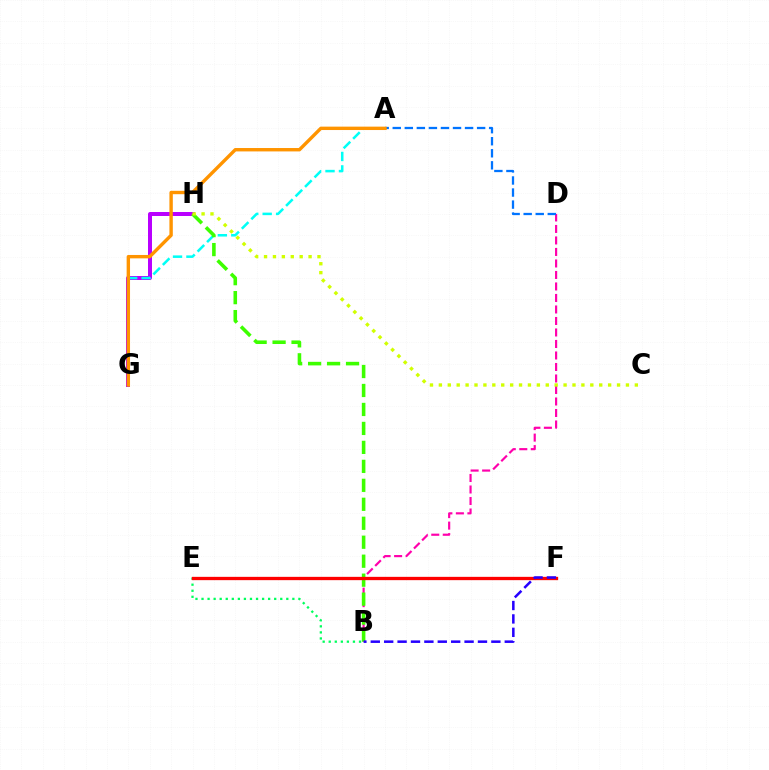{('G', 'H'): [{'color': '#b900ff', 'line_style': 'solid', 'thickness': 2.87}], ('A', 'G'): [{'color': '#00fff6', 'line_style': 'dashed', 'thickness': 1.82}, {'color': '#ff9400', 'line_style': 'solid', 'thickness': 2.44}], ('B', 'E'): [{'color': '#00ff5c', 'line_style': 'dotted', 'thickness': 1.65}], ('B', 'D'): [{'color': '#ff00ac', 'line_style': 'dashed', 'thickness': 1.56}], ('A', 'D'): [{'color': '#0074ff', 'line_style': 'dashed', 'thickness': 1.64}], ('B', 'H'): [{'color': '#3dff00', 'line_style': 'dashed', 'thickness': 2.58}], ('E', 'F'): [{'color': '#ff0000', 'line_style': 'solid', 'thickness': 2.38}], ('B', 'F'): [{'color': '#2500ff', 'line_style': 'dashed', 'thickness': 1.82}], ('C', 'H'): [{'color': '#d1ff00', 'line_style': 'dotted', 'thickness': 2.42}]}